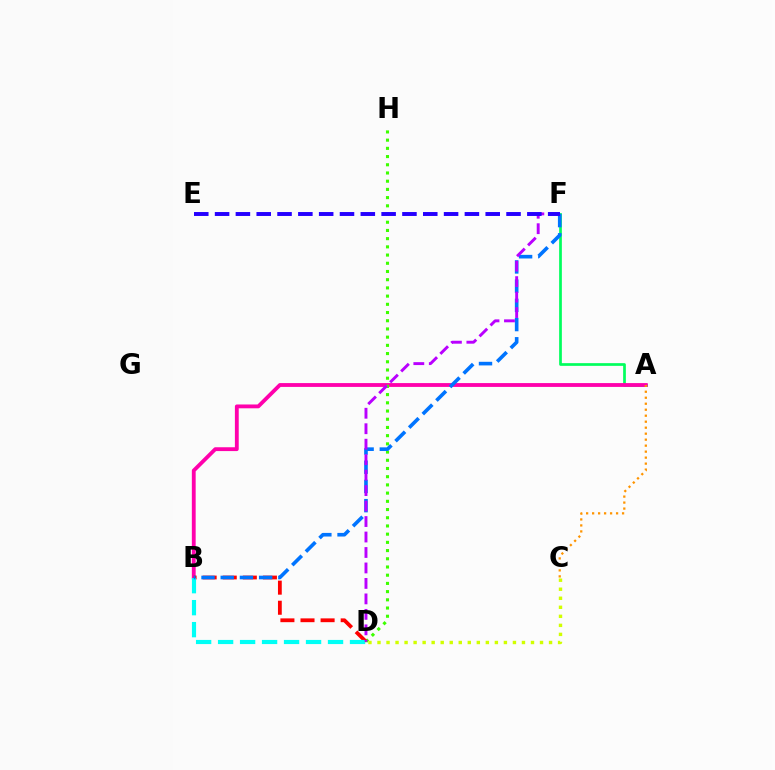{('A', 'F'): [{'color': '#00ff5c', 'line_style': 'solid', 'thickness': 1.95}], ('A', 'B'): [{'color': '#ff00ac', 'line_style': 'solid', 'thickness': 2.76}], ('D', 'H'): [{'color': '#3dff00', 'line_style': 'dotted', 'thickness': 2.23}], ('B', 'D'): [{'color': '#ff0000', 'line_style': 'dashed', 'thickness': 2.73}, {'color': '#00fff6', 'line_style': 'dashed', 'thickness': 2.99}], ('C', 'D'): [{'color': '#d1ff00', 'line_style': 'dotted', 'thickness': 2.45}], ('A', 'C'): [{'color': '#ff9400', 'line_style': 'dotted', 'thickness': 1.63}], ('B', 'F'): [{'color': '#0074ff', 'line_style': 'dashed', 'thickness': 2.61}], ('D', 'F'): [{'color': '#b900ff', 'line_style': 'dashed', 'thickness': 2.1}], ('E', 'F'): [{'color': '#2500ff', 'line_style': 'dashed', 'thickness': 2.83}]}